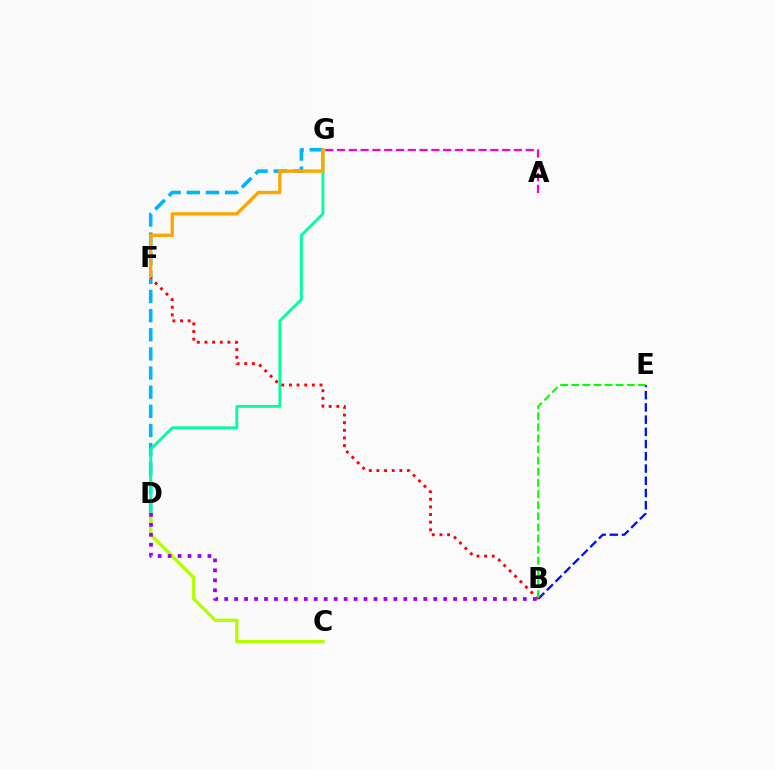{('D', 'G'): [{'color': '#00b5ff', 'line_style': 'dashed', 'thickness': 2.6}, {'color': '#00ff9d', 'line_style': 'solid', 'thickness': 2.04}], ('C', 'D'): [{'color': '#b3ff00', 'line_style': 'solid', 'thickness': 2.41}], ('B', 'E'): [{'color': '#0010ff', 'line_style': 'dashed', 'thickness': 1.66}, {'color': '#08ff00', 'line_style': 'dashed', 'thickness': 1.51}], ('A', 'G'): [{'color': '#ff00bd', 'line_style': 'dashed', 'thickness': 1.6}], ('F', 'G'): [{'color': '#ffa500', 'line_style': 'solid', 'thickness': 2.41}], ('B', 'F'): [{'color': '#ff0000', 'line_style': 'dotted', 'thickness': 2.08}], ('B', 'D'): [{'color': '#9b00ff', 'line_style': 'dotted', 'thickness': 2.7}]}